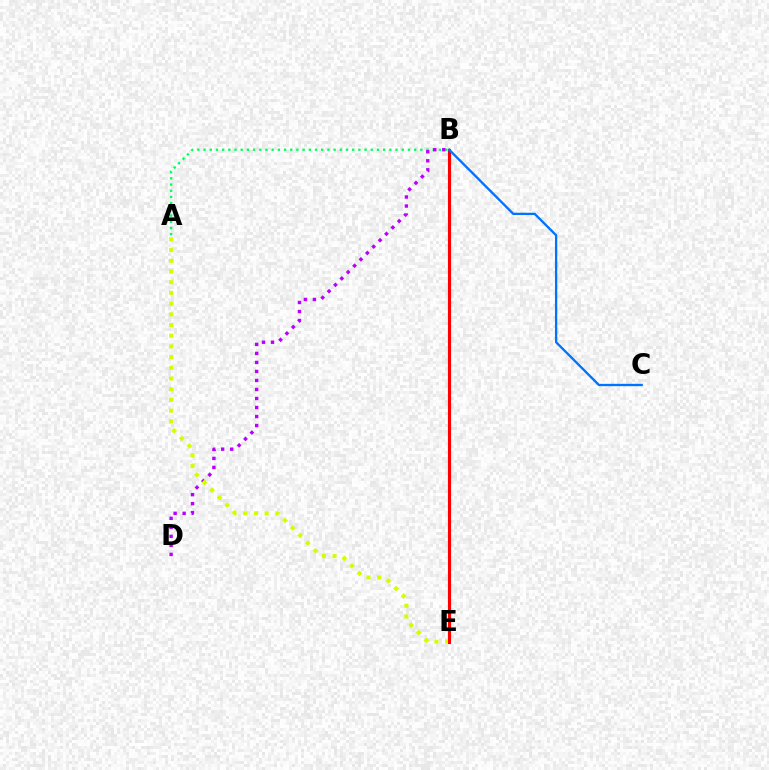{('A', 'B'): [{'color': '#00ff5c', 'line_style': 'dotted', 'thickness': 1.68}], ('B', 'D'): [{'color': '#b900ff', 'line_style': 'dotted', 'thickness': 2.45}], ('A', 'E'): [{'color': '#d1ff00', 'line_style': 'dotted', 'thickness': 2.91}], ('B', 'E'): [{'color': '#ff0000', 'line_style': 'solid', 'thickness': 2.25}], ('B', 'C'): [{'color': '#0074ff', 'line_style': 'solid', 'thickness': 1.66}]}